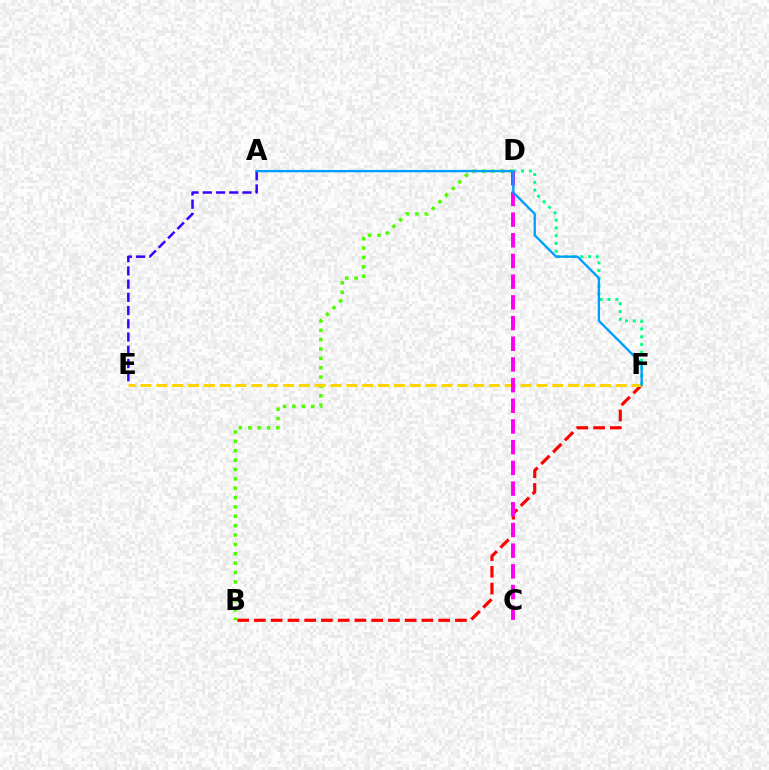{('D', 'F'): [{'color': '#00ff86', 'line_style': 'dotted', 'thickness': 2.11}], ('B', 'F'): [{'color': '#ff0000', 'line_style': 'dashed', 'thickness': 2.28}], ('B', 'D'): [{'color': '#4fff00', 'line_style': 'dotted', 'thickness': 2.54}], ('E', 'F'): [{'color': '#ffd500', 'line_style': 'dashed', 'thickness': 2.15}], ('A', 'E'): [{'color': '#3700ff', 'line_style': 'dashed', 'thickness': 1.8}], ('C', 'D'): [{'color': '#ff00ed', 'line_style': 'dashed', 'thickness': 2.81}], ('A', 'F'): [{'color': '#009eff', 'line_style': 'solid', 'thickness': 1.68}]}